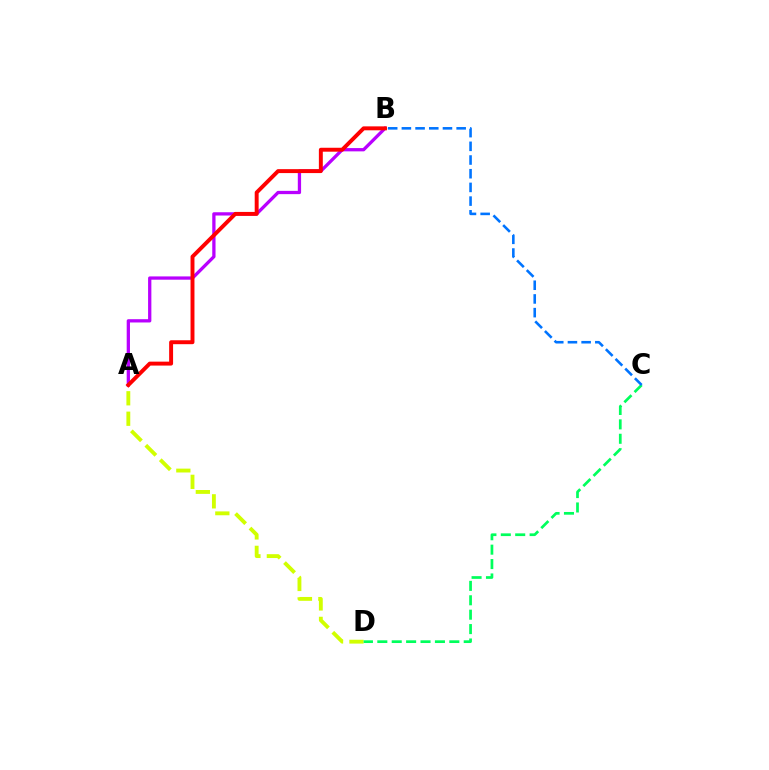{('A', 'D'): [{'color': '#d1ff00', 'line_style': 'dashed', 'thickness': 2.78}], ('C', 'D'): [{'color': '#00ff5c', 'line_style': 'dashed', 'thickness': 1.96}], ('A', 'B'): [{'color': '#b900ff', 'line_style': 'solid', 'thickness': 2.36}, {'color': '#ff0000', 'line_style': 'solid', 'thickness': 2.83}], ('B', 'C'): [{'color': '#0074ff', 'line_style': 'dashed', 'thickness': 1.86}]}